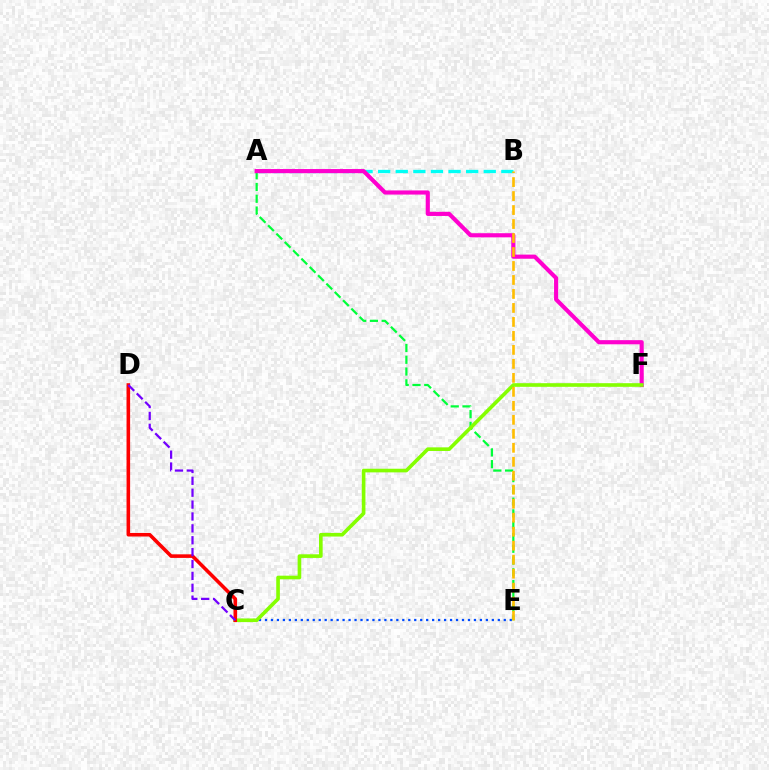{('A', 'E'): [{'color': '#00ff39', 'line_style': 'dashed', 'thickness': 1.6}], ('A', 'B'): [{'color': '#00fff6', 'line_style': 'dashed', 'thickness': 2.39}], ('A', 'F'): [{'color': '#ff00cf', 'line_style': 'solid', 'thickness': 2.98}], ('C', 'E'): [{'color': '#004bff', 'line_style': 'dotted', 'thickness': 1.62}], ('C', 'F'): [{'color': '#84ff00', 'line_style': 'solid', 'thickness': 2.62}], ('C', 'D'): [{'color': '#ff0000', 'line_style': 'solid', 'thickness': 2.58}, {'color': '#7200ff', 'line_style': 'dashed', 'thickness': 1.61}], ('B', 'E'): [{'color': '#ffbd00', 'line_style': 'dashed', 'thickness': 1.9}]}